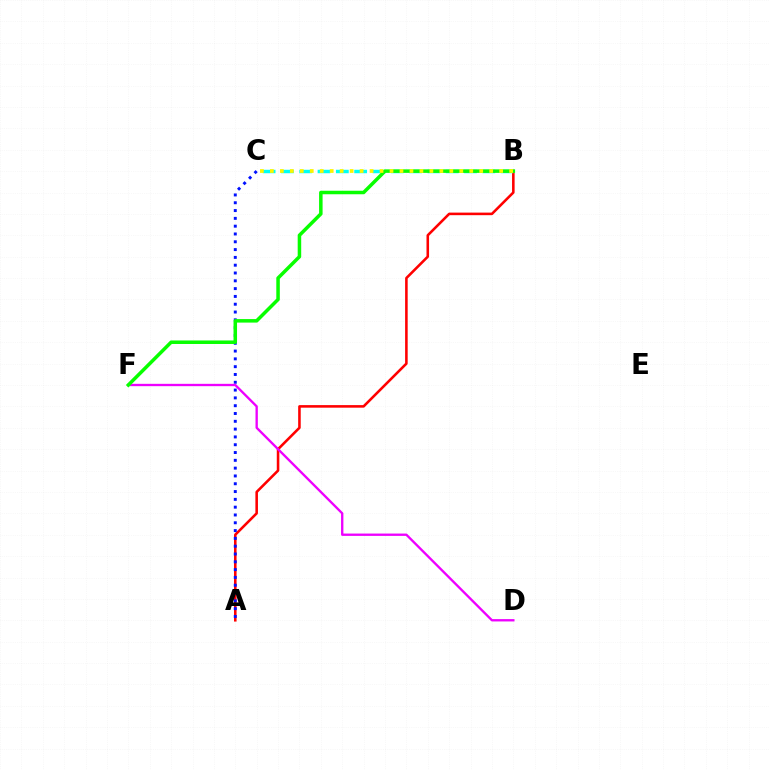{('A', 'B'): [{'color': '#ff0000', 'line_style': 'solid', 'thickness': 1.85}], ('A', 'C'): [{'color': '#0010ff', 'line_style': 'dotted', 'thickness': 2.12}], ('B', 'C'): [{'color': '#00fff6', 'line_style': 'dashed', 'thickness': 2.49}, {'color': '#fcf500', 'line_style': 'dotted', 'thickness': 2.71}], ('D', 'F'): [{'color': '#ee00ff', 'line_style': 'solid', 'thickness': 1.68}], ('B', 'F'): [{'color': '#08ff00', 'line_style': 'solid', 'thickness': 2.53}]}